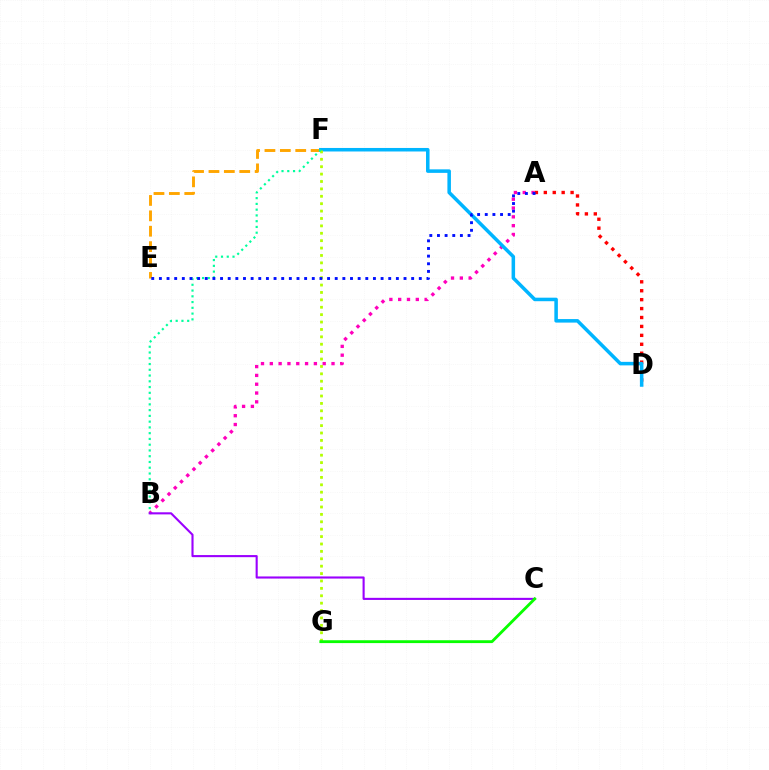{('A', 'B'): [{'color': '#ff00bd', 'line_style': 'dotted', 'thickness': 2.39}], ('A', 'D'): [{'color': '#ff0000', 'line_style': 'dotted', 'thickness': 2.42}], ('E', 'F'): [{'color': '#ffa500', 'line_style': 'dashed', 'thickness': 2.09}], ('D', 'F'): [{'color': '#00b5ff', 'line_style': 'solid', 'thickness': 2.54}], ('F', 'G'): [{'color': '#b3ff00', 'line_style': 'dotted', 'thickness': 2.01}], ('B', 'F'): [{'color': '#00ff9d', 'line_style': 'dotted', 'thickness': 1.57}], ('A', 'E'): [{'color': '#0010ff', 'line_style': 'dotted', 'thickness': 2.08}], ('B', 'C'): [{'color': '#9b00ff', 'line_style': 'solid', 'thickness': 1.52}], ('C', 'G'): [{'color': '#08ff00', 'line_style': 'solid', 'thickness': 2.05}]}